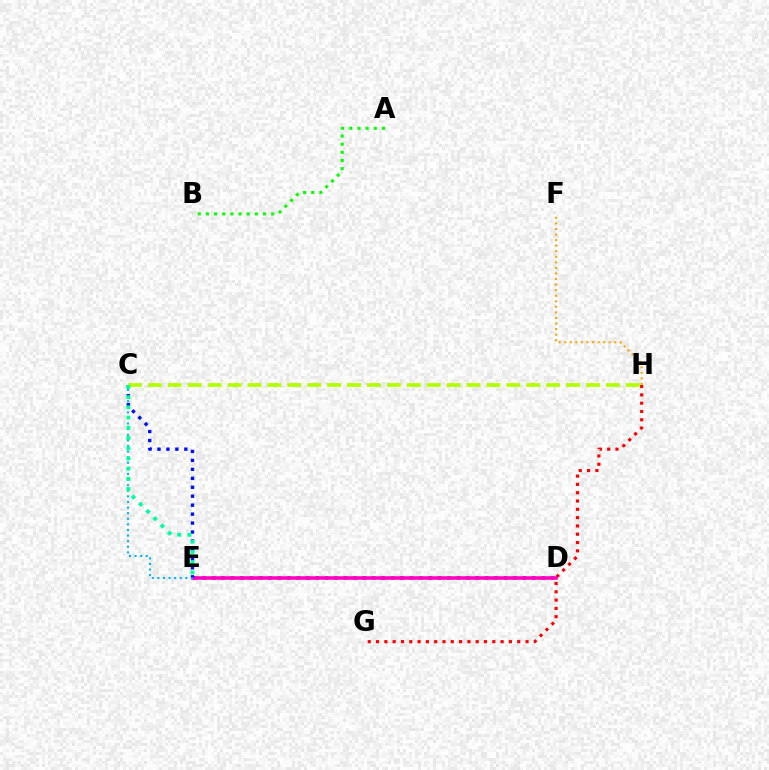{('D', 'E'): [{'color': '#9b00ff', 'line_style': 'dotted', 'thickness': 2.56}, {'color': '#ff00bd', 'line_style': 'solid', 'thickness': 2.55}], ('G', 'H'): [{'color': '#ff0000', 'line_style': 'dotted', 'thickness': 2.26}], ('A', 'B'): [{'color': '#08ff00', 'line_style': 'dotted', 'thickness': 2.22}], ('C', 'E'): [{'color': '#00b5ff', 'line_style': 'dotted', 'thickness': 1.52}, {'color': '#0010ff', 'line_style': 'dotted', 'thickness': 2.43}, {'color': '#00ff9d', 'line_style': 'dotted', 'thickness': 2.77}], ('C', 'H'): [{'color': '#b3ff00', 'line_style': 'dashed', 'thickness': 2.71}], ('F', 'H'): [{'color': '#ffa500', 'line_style': 'dotted', 'thickness': 1.51}]}